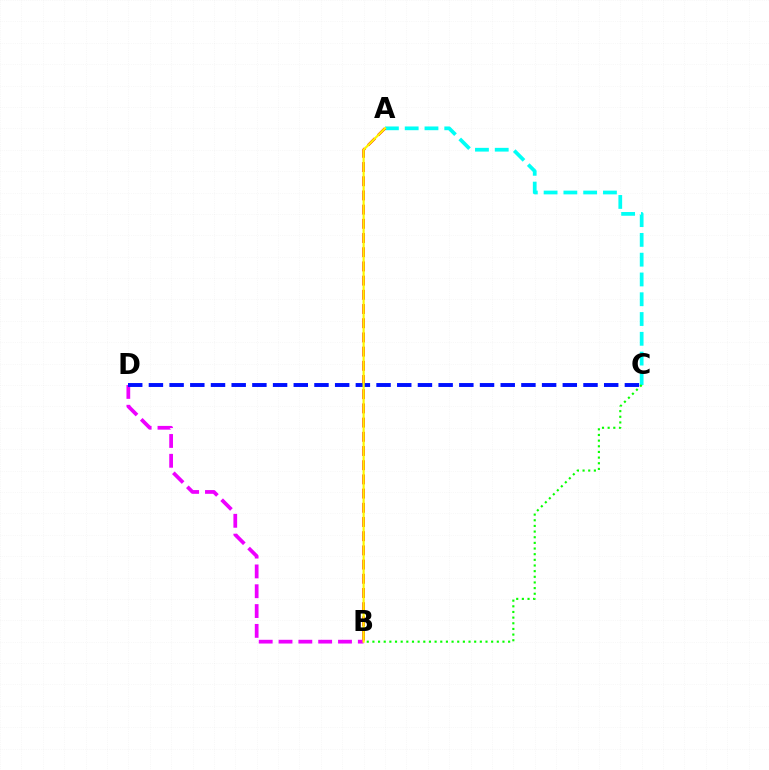{('A', 'C'): [{'color': '#00fff6', 'line_style': 'dashed', 'thickness': 2.69}], ('A', 'B'): [{'color': '#ff0000', 'line_style': 'dashed', 'thickness': 1.93}, {'color': '#fcf500', 'line_style': 'solid', 'thickness': 1.56}], ('B', 'D'): [{'color': '#ee00ff', 'line_style': 'dashed', 'thickness': 2.69}], ('C', 'D'): [{'color': '#0010ff', 'line_style': 'dashed', 'thickness': 2.81}], ('B', 'C'): [{'color': '#08ff00', 'line_style': 'dotted', 'thickness': 1.54}]}